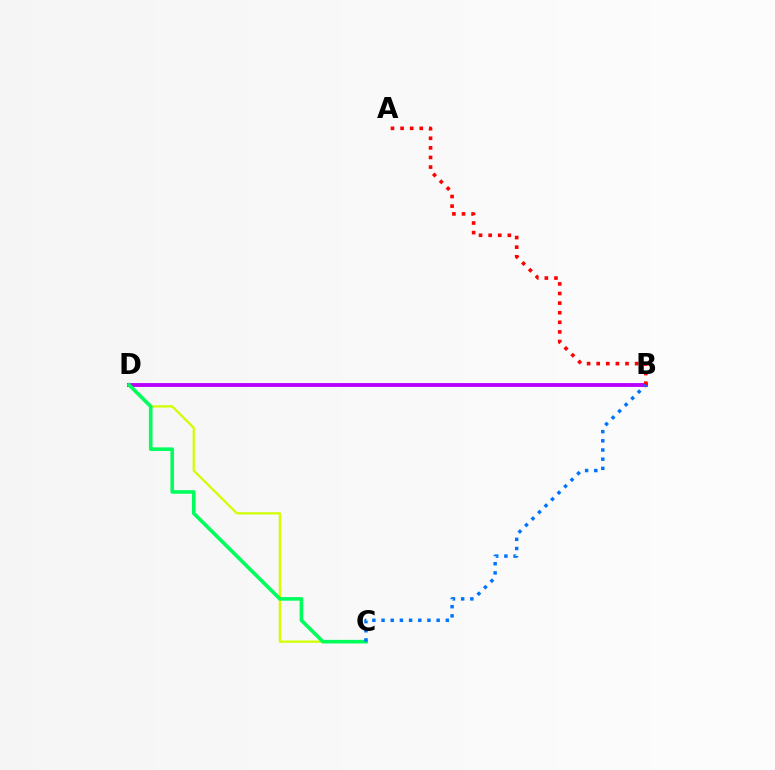{('B', 'D'): [{'color': '#b900ff', 'line_style': 'solid', 'thickness': 2.78}], ('C', 'D'): [{'color': '#d1ff00', 'line_style': 'solid', 'thickness': 1.63}, {'color': '#00ff5c', 'line_style': 'solid', 'thickness': 2.6}], ('A', 'B'): [{'color': '#ff0000', 'line_style': 'dotted', 'thickness': 2.61}], ('B', 'C'): [{'color': '#0074ff', 'line_style': 'dotted', 'thickness': 2.49}]}